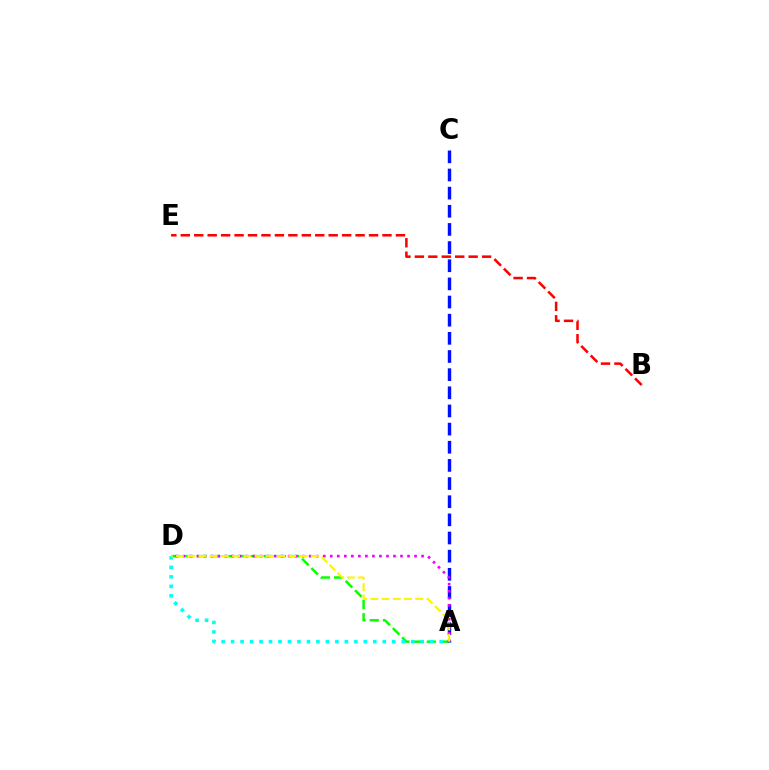{('A', 'D'): [{'color': '#08ff00', 'line_style': 'dashed', 'thickness': 1.79}, {'color': '#00fff6', 'line_style': 'dotted', 'thickness': 2.58}, {'color': '#ee00ff', 'line_style': 'dotted', 'thickness': 1.91}, {'color': '#fcf500', 'line_style': 'dashed', 'thickness': 1.53}], ('B', 'E'): [{'color': '#ff0000', 'line_style': 'dashed', 'thickness': 1.83}], ('A', 'C'): [{'color': '#0010ff', 'line_style': 'dashed', 'thickness': 2.47}]}